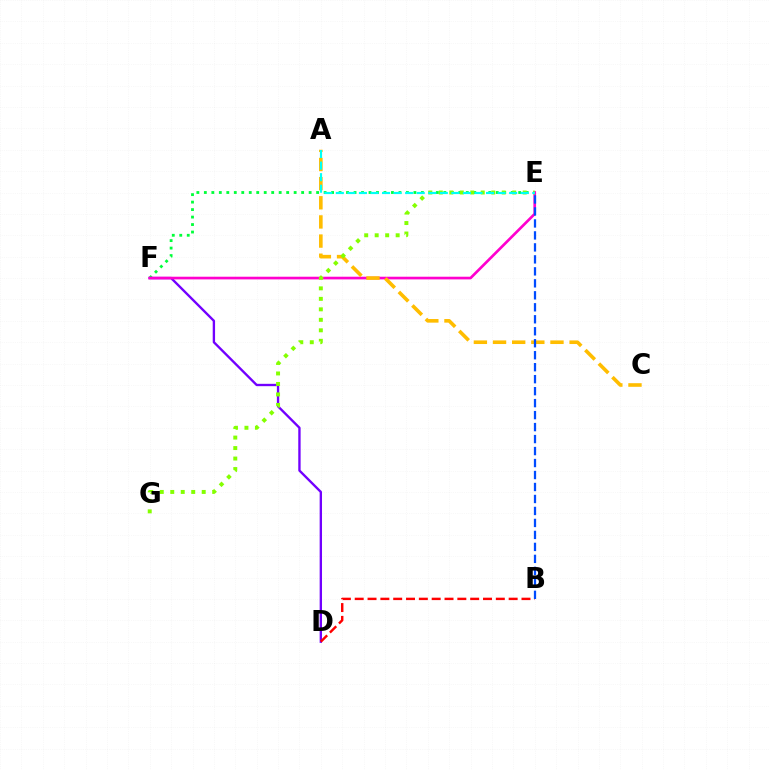{('E', 'F'): [{'color': '#00ff39', 'line_style': 'dotted', 'thickness': 2.03}, {'color': '#ff00cf', 'line_style': 'solid', 'thickness': 1.93}], ('D', 'F'): [{'color': '#7200ff', 'line_style': 'solid', 'thickness': 1.69}], ('B', 'D'): [{'color': '#ff0000', 'line_style': 'dashed', 'thickness': 1.74}], ('A', 'C'): [{'color': '#ffbd00', 'line_style': 'dashed', 'thickness': 2.6}], ('B', 'E'): [{'color': '#004bff', 'line_style': 'dashed', 'thickness': 1.63}], ('E', 'G'): [{'color': '#84ff00', 'line_style': 'dotted', 'thickness': 2.85}], ('A', 'E'): [{'color': '#00fff6', 'line_style': 'dashed', 'thickness': 1.57}]}